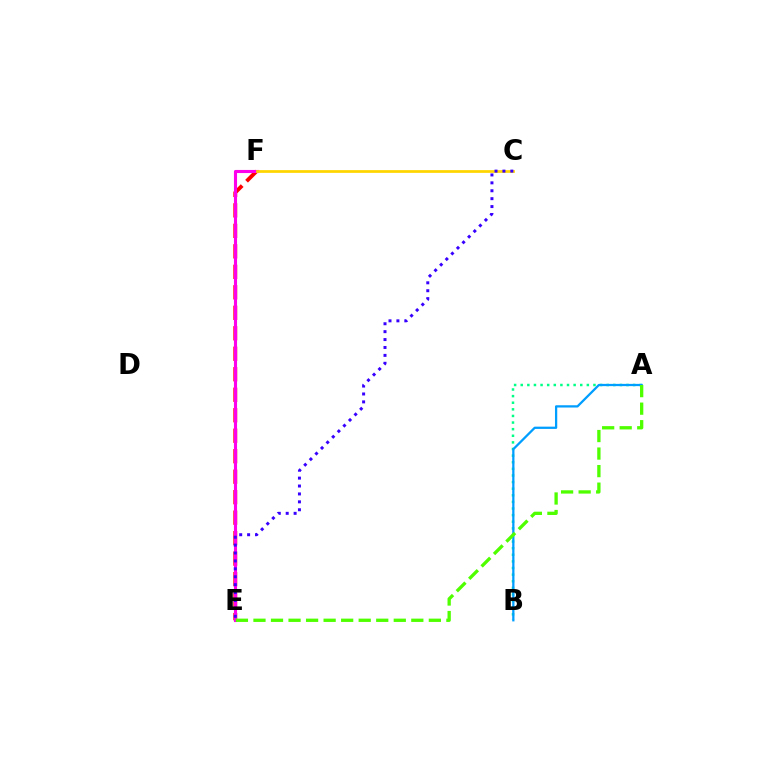{('A', 'B'): [{'color': '#00ff86', 'line_style': 'dotted', 'thickness': 1.8}, {'color': '#009eff', 'line_style': 'solid', 'thickness': 1.63}], ('E', 'F'): [{'color': '#ff0000', 'line_style': 'dashed', 'thickness': 2.78}, {'color': '#ff00ed', 'line_style': 'solid', 'thickness': 2.23}], ('C', 'F'): [{'color': '#ffd500', 'line_style': 'solid', 'thickness': 1.98}], ('C', 'E'): [{'color': '#3700ff', 'line_style': 'dotted', 'thickness': 2.15}], ('A', 'E'): [{'color': '#4fff00', 'line_style': 'dashed', 'thickness': 2.38}]}